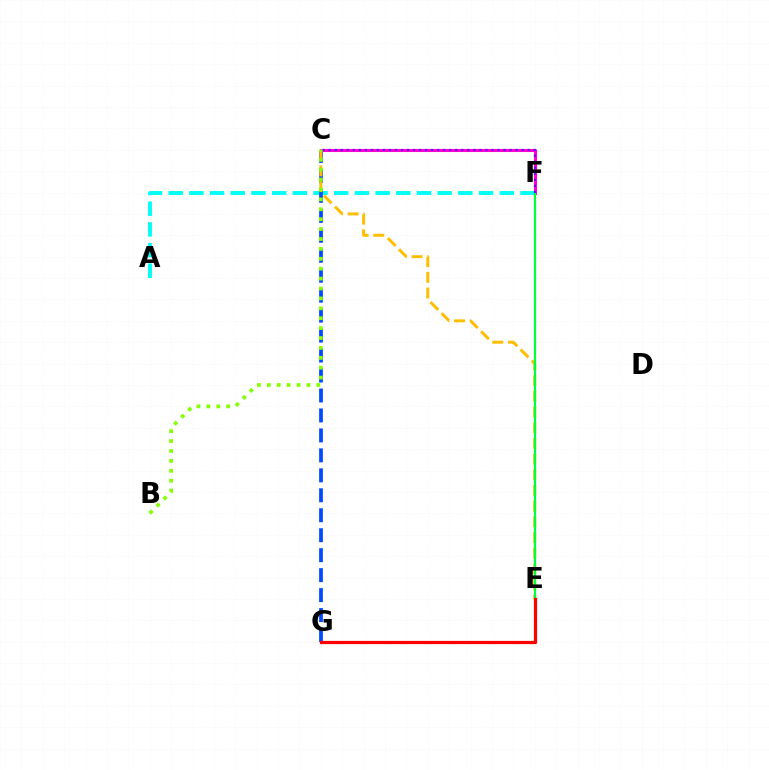{('C', 'F'): [{'color': '#ff00cf', 'line_style': 'solid', 'thickness': 2.2}, {'color': '#7200ff', 'line_style': 'dotted', 'thickness': 1.64}], ('A', 'F'): [{'color': '#00fff6', 'line_style': 'dashed', 'thickness': 2.81}], ('C', 'G'): [{'color': '#004bff', 'line_style': 'dashed', 'thickness': 2.71}], ('C', 'E'): [{'color': '#ffbd00', 'line_style': 'dashed', 'thickness': 2.13}], ('E', 'F'): [{'color': '#00ff39', 'line_style': 'solid', 'thickness': 1.6}], ('E', 'G'): [{'color': '#ff0000', 'line_style': 'solid', 'thickness': 2.32}], ('B', 'C'): [{'color': '#84ff00', 'line_style': 'dotted', 'thickness': 2.69}]}